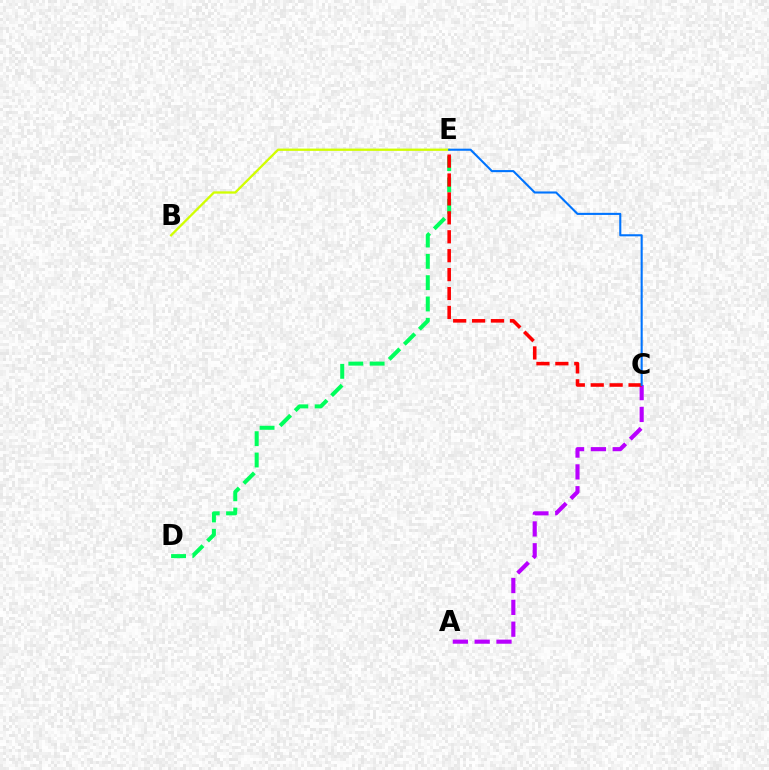{('B', 'E'): [{'color': '#d1ff00', 'line_style': 'solid', 'thickness': 1.65}], ('A', 'C'): [{'color': '#b900ff', 'line_style': 'dashed', 'thickness': 2.96}], ('D', 'E'): [{'color': '#00ff5c', 'line_style': 'dashed', 'thickness': 2.89}], ('C', 'E'): [{'color': '#ff0000', 'line_style': 'dashed', 'thickness': 2.57}, {'color': '#0074ff', 'line_style': 'solid', 'thickness': 1.51}]}